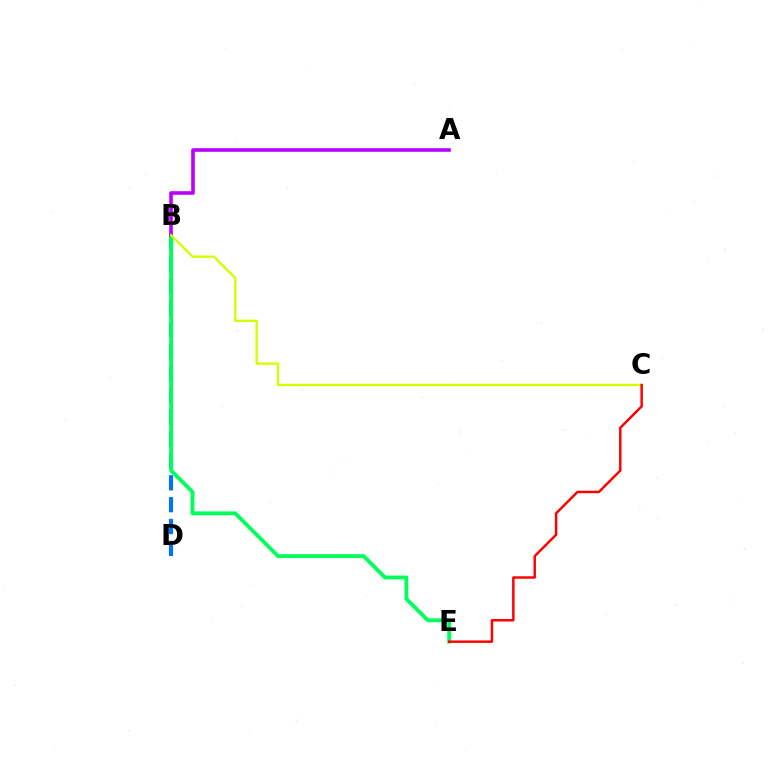{('B', 'D'): [{'color': '#0074ff', 'line_style': 'dashed', 'thickness': 2.97}], ('B', 'E'): [{'color': '#00ff5c', 'line_style': 'solid', 'thickness': 2.78}], ('A', 'B'): [{'color': '#b900ff', 'line_style': 'solid', 'thickness': 2.58}], ('B', 'C'): [{'color': '#d1ff00', 'line_style': 'solid', 'thickness': 1.69}], ('C', 'E'): [{'color': '#ff0000', 'line_style': 'solid', 'thickness': 1.77}]}